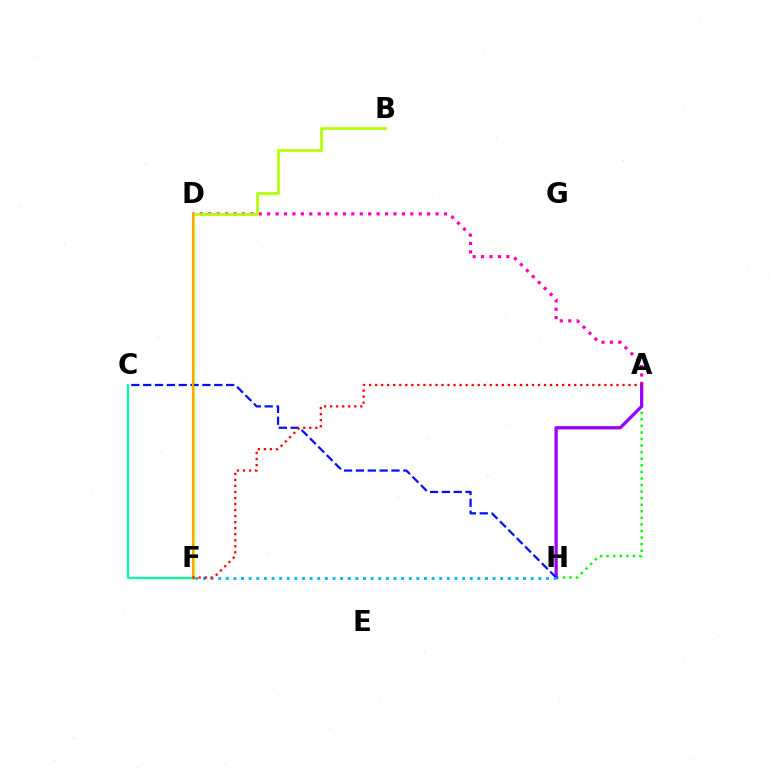{('A', 'H'): [{'color': '#08ff00', 'line_style': 'dotted', 'thickness': 1.79}, {'color': '#9b00ff', 'line_style': 'solid', 'thickness': 2.35}], ('A', 'D'): [{'color': '#ff00bd', 'line_style': 'dotted', 'thickness': 2.29}], ('B', 'F'): [{'color': '#b3ff00', 'line_style': 'solid', 'thickness': 1.95}], ('C', 'H'): [{'color': '#0010ff', 'line_style': 'dashed', 'thickness': 1.61}], ('C', 'F'): [{'color': '#00ff9d', 'line_style': 'solid', 'thickness': 1.6}], ('D', 'F'): [{'color': '#ffa500', 'line_style': 'solid', 'thickness': 1.57}], ('F', 'H'): [{'color': '#00b5ff', 'line_style': 'dotted', 'thickness': 2.07}], ('A', 'F'): [{'color': '#ff0000', 'line_style': 'dotted', 'thickness': 1.64}]}